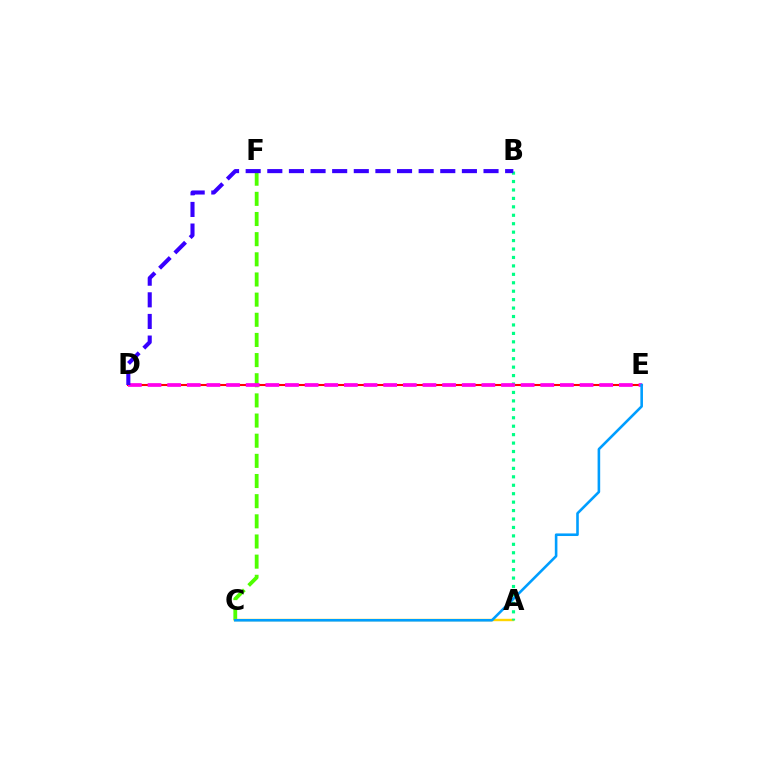{('C', 'F'): [{'color': '#4fff00', 'line_style': 'dashed', 'thickness': 2.74}], ('A', 'C'): [{'color': '#ffd500', 'line_style': 'solid', 'thickness': 1.73}], ('D', 'E'): [{'color': '#ff0000', 'line_style': 'solid', 'thickness': 1.5}, {'color': '#ff00ed', 'line_style': 'dashed', 'thickness': 2.67}], ('A', 'B'): [{'color': '#00ff86', 'line_style': 'dotted', 'thickness': 2.29}], ('C', 'E'): [{'color': '#009eff', 'line_style': 'solid', 'thickness': 1.87}], ('B', 'D'): [{'color': '#3700ff', 'line_style': 'dashed', 'thickness': 2.94}]}